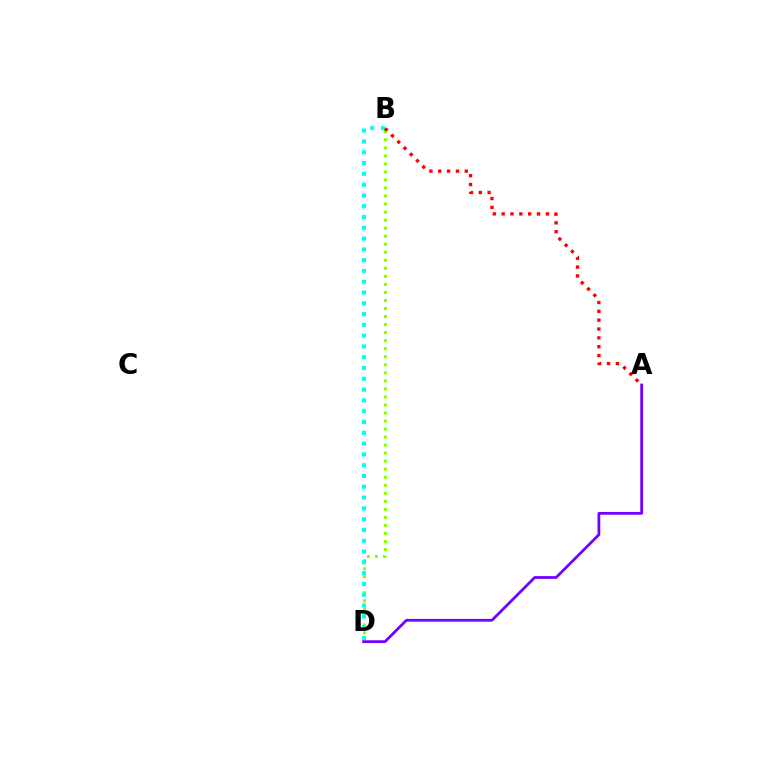{('B', 'D'): [{'color': '#84ff00', 'line_style': 'dotted', 'thickness': 2.18}, {'color': '#00fff6', 'line_style': 'dotted', 'thickness': 2.93}], ('A', 'D'): [{'color': '#7200ff', 'line_style': 'solid', 'thickness': 1.99}], ('A', 'B'): [{'color': '#ff0000', 'line_style': 'dotted', 'thickness': 2.4}]}